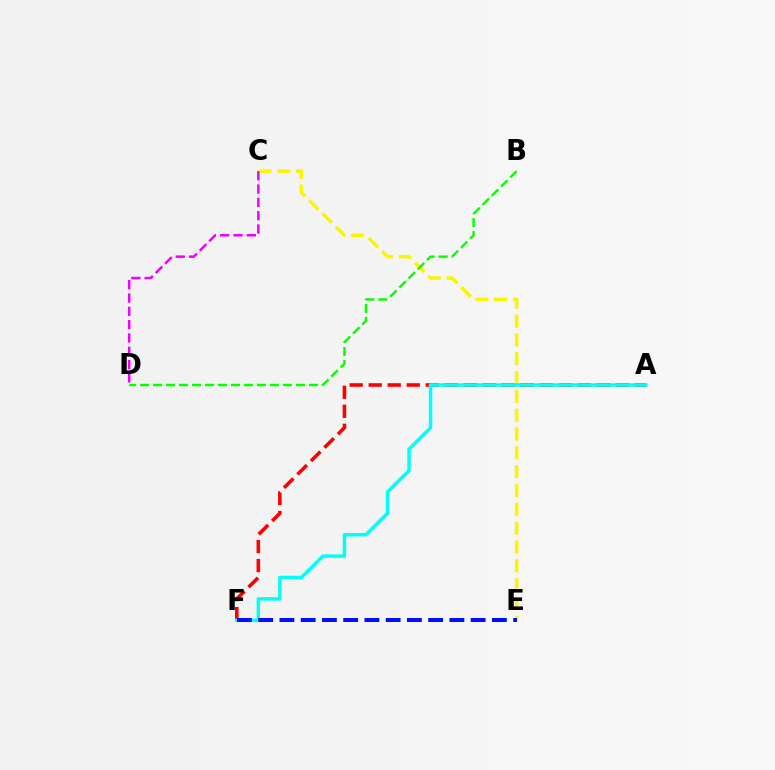{('A', 'F'): [{'color': '#ff0000', 'line_style': 'dashed', 'thickness': 2.58}, {'color': '#00fff6', 'line_style': 'solid', 'thickness': 2.51}], ('C', 'E'): [{'color': '#fcf500', 'line_style': 'dashed', 'thickness': 2.56}], ('E', 'F'): [{'color': '#0010ff', 'line_style': 'dashed', 'thickness': 2.89}], ('C', 'D'): [{'color': '#ee00ff', 'line_style': 'dashed', 'thickness': 1.81}], ('B', 'D'): [{'color': '#08ff00', 'line_style': 'dashed', 'thickness': 1.76}]}